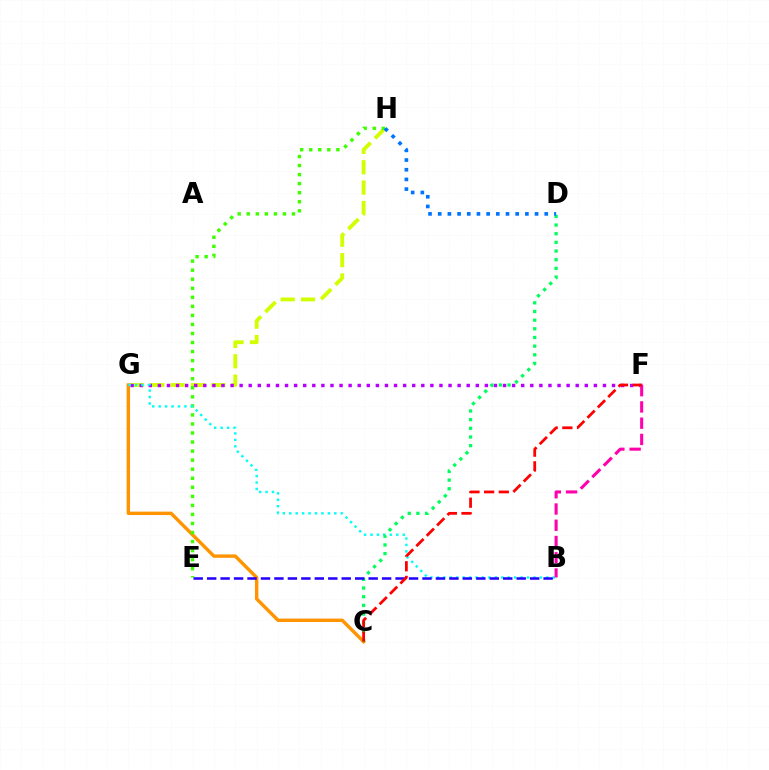{('C', 'G'): [{'color': '#ff9400', 'line_style': 'solid', 'thickness': 2.46}], ('G', 'H'): [{'color': '#d1ff00', 'line_style': 'dashed', 'thickness': 2.76}], ('F', 'G'): [{'color': '#b900ff', 'line_style': 'dotted', 'thickness': 2.47}], ('E', 'H'): [{'color': '#3dff00', 'line_style': 'dotted', 'thickness': 2.46}], ('B', 'G'): [{'color': '#00fff6', 'line_style': 'dotted', 'thickness': 1.75}], ('C', 'D'): [{'color': '#00ff5c', 'line_style': 'dotted', 'thickness': 2.35}], ('B', 'E'): [{'color': '#2500ff', 'line_style': 'dashed', 'thickness': 1.83}], ('B', 'F'): [{'color': '#ff00ac', 'line_style': 'dashed', 'thickness': 2.21}], ('C', 'F'): [{'color': '#ff0000', 'line_style': 'dashed', 'thickness': 1.99}], ('D', 'H'): [{'color': '#0074ff', 'line_style': 'dotted', 'thickness': 2.63}]}